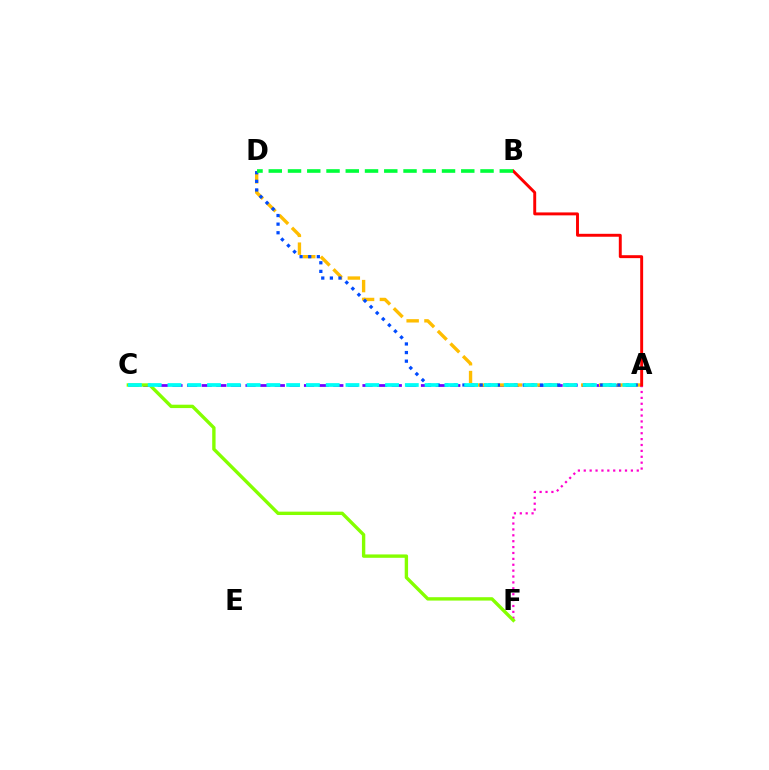{('A', 'C'): [{'color': '#7200ff', 'line_style': 'dashed', 'thickness': 1.99}, {'color': '#00fff6', 'line_style': 'dashed', 'thickness': 2.69}], ('A', 'D'): [{'color': '#ffbd00', 'line_style': 'dashed', 'thickness': 2.42}, {'color': '#004bff', 'line_style': 'dotted', 'thickness': 2.34}], ('A', 'F'): [{'color': '#ff00cf', 'line_style': 'dotted', 'thickness': 1.6}], ('A', 'B'): [{'color': '#ff0000', 'line_style': 'solid', 'thickness': 2.11}], ('C', 'F'): [{'color': '#84ff00', 'line_style': 'solid', 'thickness': 2.43}], ('B', 'D'): [{'color': '#00ff39', 'line_style': 'dashed', 'thickness': 2.62}]}